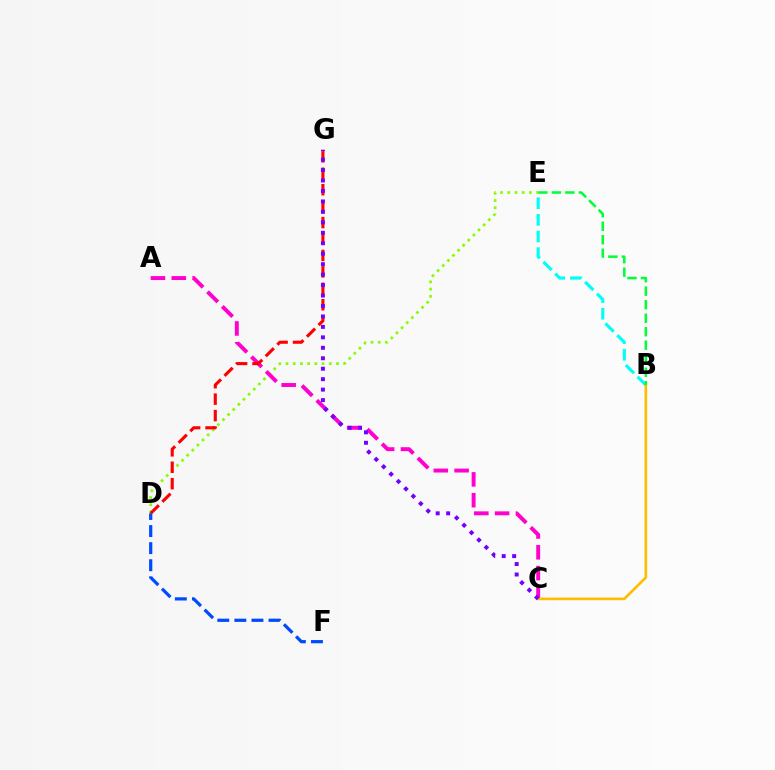{('B', 'E'): [{'color': '#00fff6', 'line_style': 'dashed', 'thickness': 2.26}, {'color': '#00ff39', 'line_style': 'dashed', 'thickness': 1.83}], ('D', 'E'): [{'color': '#84ff00', 'line_style': 'dotted', 'thickness': 1.96}], ('A', 'C'): [{'color': '#ff00cf', 'line_style': 'dashed', 'thickness': 2.83}], ('D', 'G'): [{'color': '#ff0000', 'line_style': 'dashed', 'thickness': 2.23}], ('D', 'F'): [{'color': '#004bff', 'line_style': 'dashed', 'thickness': 2.32}], ('B', 'C'): [{'color': '#ffbd00', 'line_style': 'solid', 'thickness': 1.89}], ('C', 'G'): [{'color': '#7200ff', 'line_style': 'dotted', 'thickness': 2.84}]}